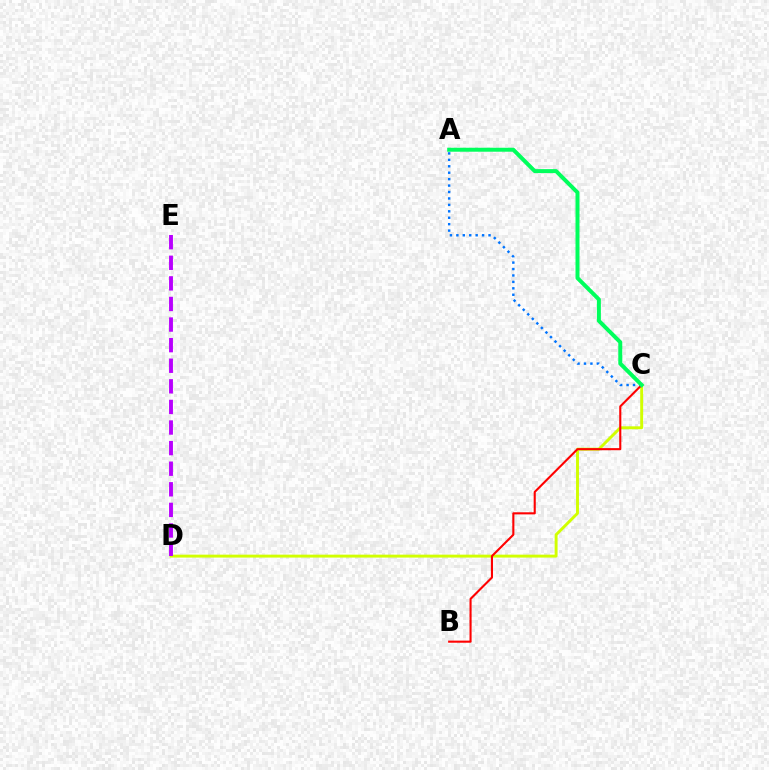{('C', 'D'): [{'color': '#d1ff00', 'line_style': 'solid', 'thickness': 2.1}], ('B', 'C'): [{'color': '#ff0000', 'line_style': 'solid', 'thickness': 1.51}], ('D', 'E'): [{'color': '#b900ff', 'line_style': 'dashed', 'thickness': 2.8}], ('A', 'C'): [{'color': '#0074ff', 'line_style': 'dotted', 'thickness': 1.75}, {'color': '#00ff5c', 'line_style': 'solid', 'thickness': 2.87}]}